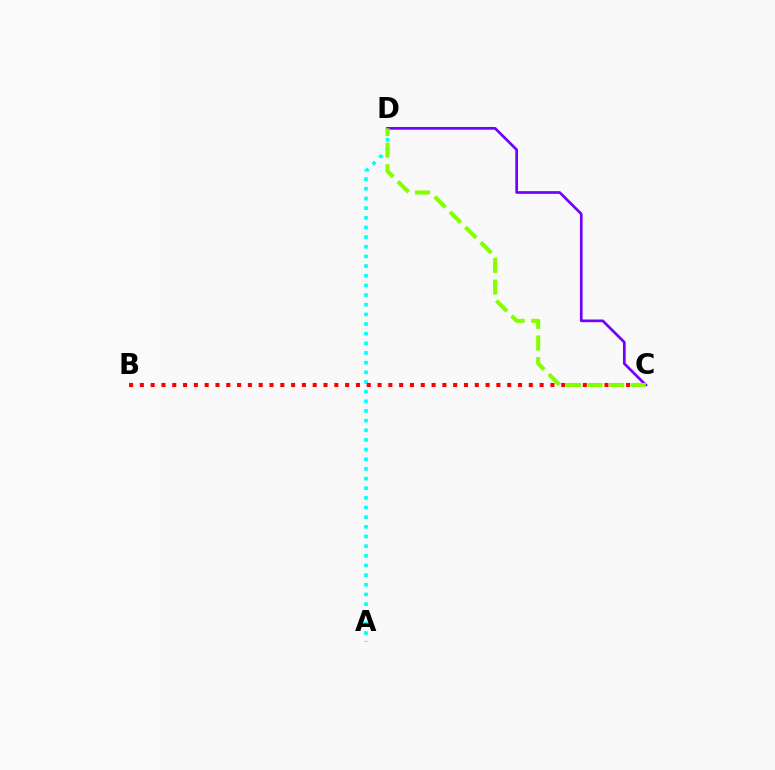{('A', 'D'): [{'color': '#00fff6', 'line_style': 'dotted', 'thickness': 2.62}], ('B', 'C'): [{'color': '#ff0000', 'line_style': 'dotted', 'thickness': 2.94}], ('C', 'D'): [{'color': '#7200ff', 'line_style': 'solid', 'thickness': 1.94}, {'color': '#84ff00', 'line_style': 'dashed', 'thickness': 2.93}]}